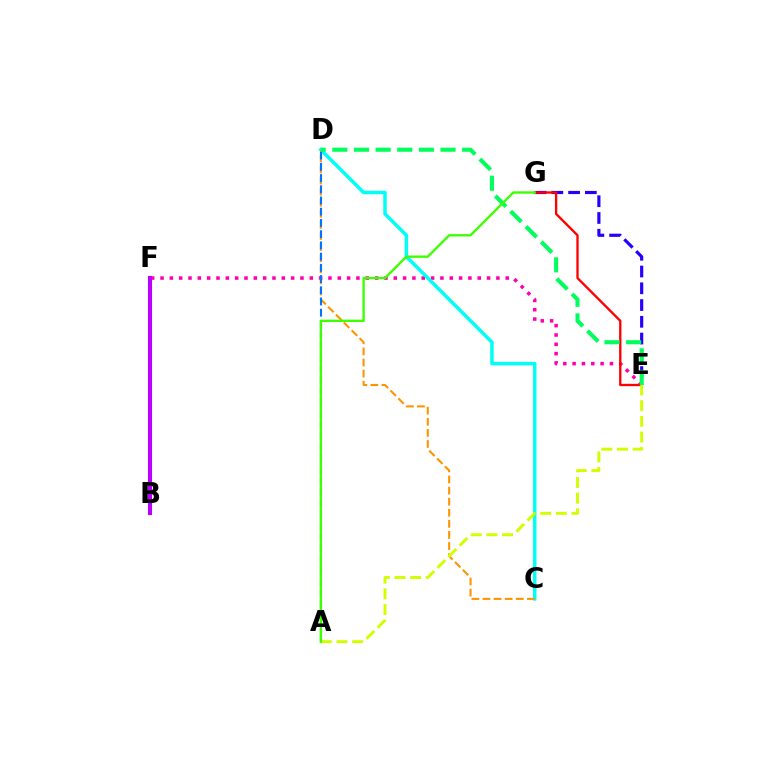{('E', 'F'): [{'color': '#ff00ac', 'line_style': 'dotted', 'thickness': 2.53}], ('E', 'G'): [{'color': '#2500ff', 'line_style': 'dashed', 'thickness': 2.28}, {'color': '#ff0000', 'line_style': 'solid', 'thickness': 1.68}], ('C', 'D'): [{'color': '#00fff6', 'line_style': 'solid', 'thickness': 2.52}, {'color': '#ff9400', 'line_style': 'dashed', 'thickness': 1.51}], ('B', 'F'): [{'color': '#b900ff', 'line_style': 'solid', 'thickness': 2.96}], ('A', 'D'): [{'color': '#0074ff', 'line_style': 'dashed', 'thickness': 1.52}], ('D', 'E'): [{'color': '#00ff5c', 'line_style': 'dashed', 'thickness': 2.94}], ('A', 'E'): [{'color': '#d1ff00', 'line_style': 'dashed', 'thickness': 2.13}], ('A', 'G'): [{'color': '#3dff00', 'line_style': 'solid', 'thickness': 1.7}]}